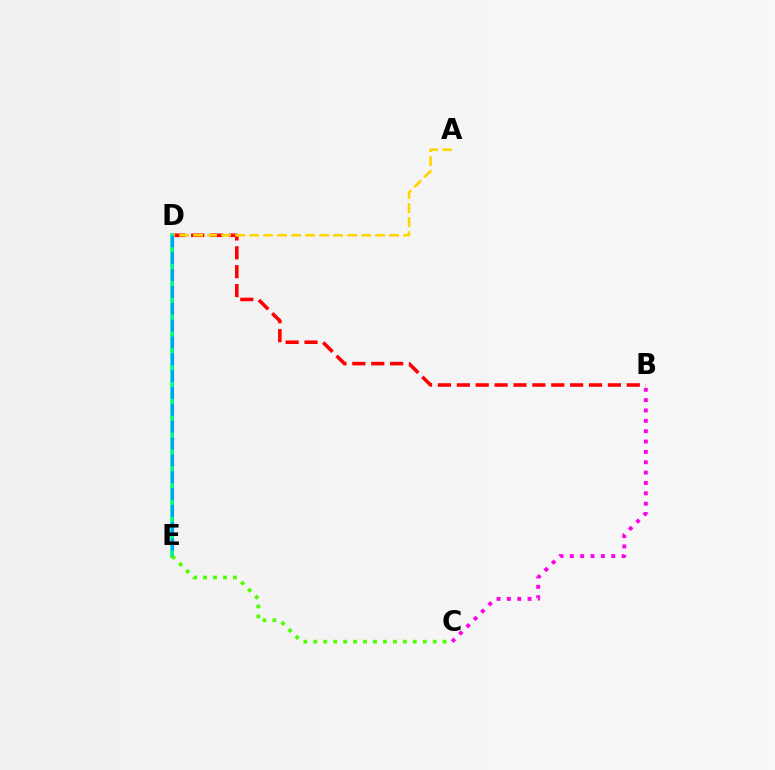{('B', 'D'): [{'color': '#ff0000', 'line_style': 'dashed', 'thickness': 2.57}], ('B', 'C'): [{'color': '#ff00ed', 'line_style': 'dotted', 'thickness': 2.81}], ('D', 'E'): [{'color': '#3700ff', 'line_style': 'solid', 'thickness': 1.87}, {'color': '#00ff86', 'line_style': 'solid', 'thickness': 2.61}, {'color': '#009eff', 'line_style': 'dashed', 'thickness': 2.29}], ('A', 'D'): [{'color': '#ffd500', 'line_style': 'dashed', 'thickness': 1.9}], ('C', 'E'): [{'color': '#4fff00', 'line_style': 'dotted', 'thickness': 2.7}]}